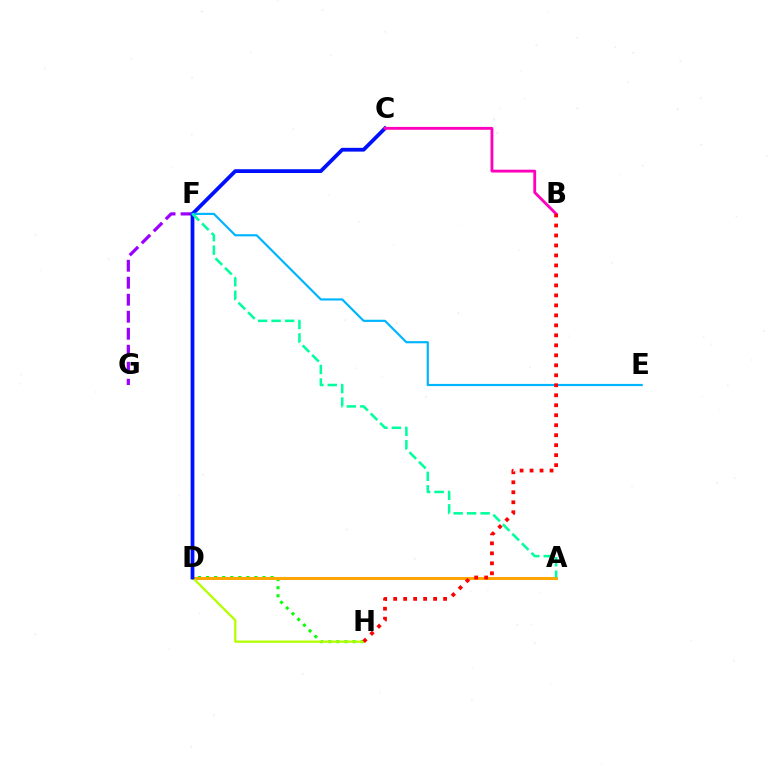{('D', 'H'): [{'color': '#08ff00', 'line_style': 'dotted', 'thickness': 2.19}], ('A', 'D'): [{'color': '#ffa500', 'line_style': 'solid', 'thickness': 2.13}], ('F', 'H'): [{'color': '#b3ff00', 'line_style': 'solid', 'thickness': 1.64}], ('F', 'G'): [{'color': '#9b00ff', 'line_style': 'dashed', 'thickness': 2.31}], ('C', 'D'): [{'color': '#0010ff', 'line_style': 'solid', 'thickness': 2.72}], ('E', 'F'): [{'color': '#00b5ff', 'line_style': 'solid', 'thickness': 1.56}], ('B', 'C'): [{'color': '#ff00bd', 'line_style': 'solid', 'thickness': 2.05}], ('A', 'F'): [{'color': '#00ff9d', 'line_style': 'dashed', 'thickness': 1.83}], ('B', 'H'): [{'color': '#ff0000', 'line_style': 'dotted', 'thickness': 2.71}]}